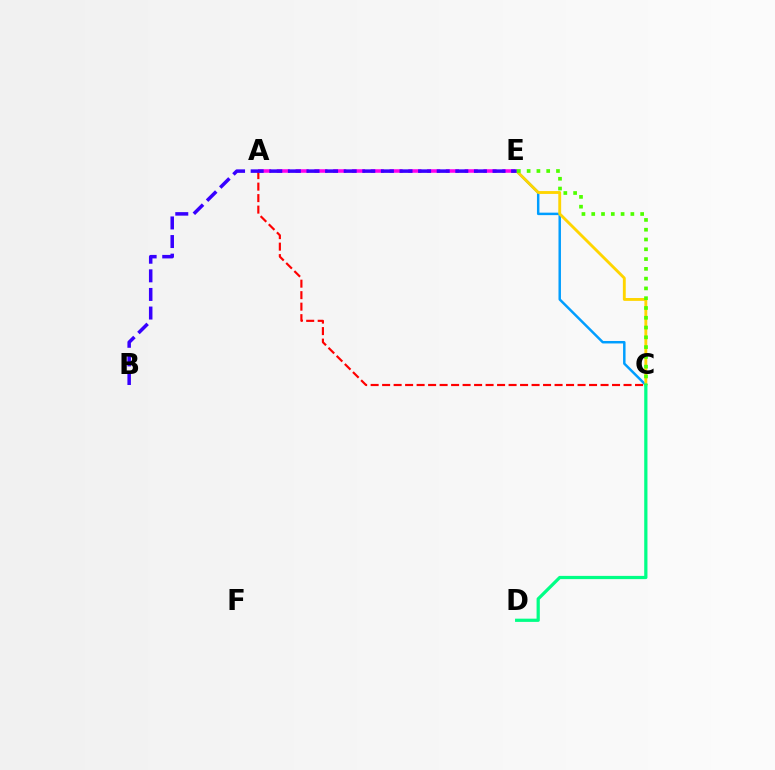{('C', 'E'): [{'color': '#009eff', 'line_style': 'solid', 'thickness': 1.78}, {'color': '#ffd500', 'line_style': 'solid', 'thickness': 2.06}, {'color': '#4fff00', 'line_style': 'dotted', 'thickness': 2.66}], ('A', 'C'): [{'color': '#ff0000', 'line_style': 'dashed', 'thickness': 1.56}], ('A', 'E'): [{'color': '#ff00ed', 'line_style': 'dashed', 'thickness': 2.55}], ('B', 'E'): [{'color': '#3700ff', 'line_style': 'dashed', 'thickness': 2.53}], ('C', 'D'): [{'color': '#00ff86', 'line_style': 'solid', 'thickness': 2.32}]}